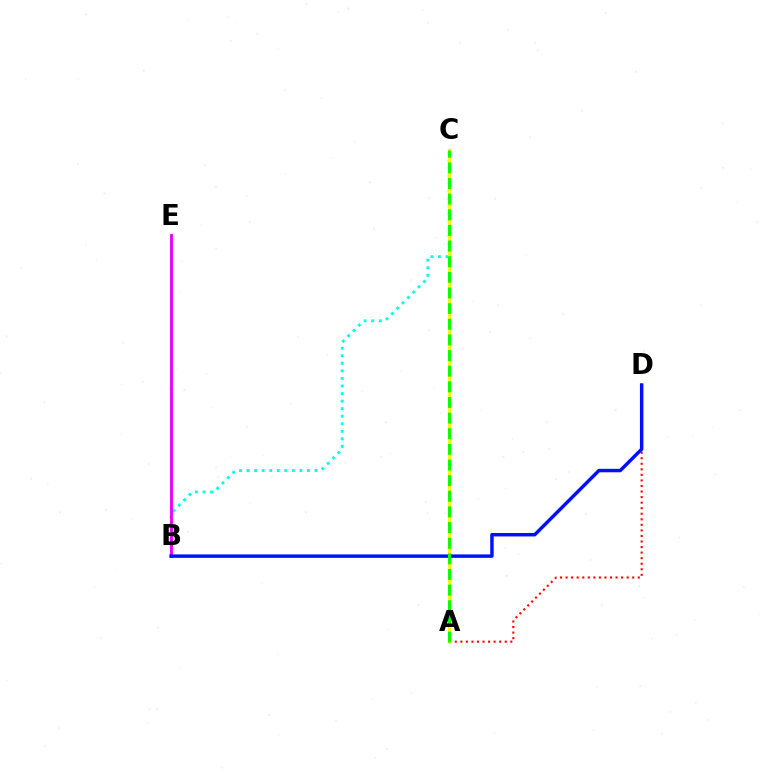{('A', 'D'): [{'color': '#ff0000', 'line_style': 'dotted', 'thickness': 1.51}], ('B', 'C'): [{'color': '#00fff6', 'line_style': 'dotted', 'thickness': 2.05}], ('B', 'E'): [{'color': '#ee00ff', 'line_style': 'solid', 'thickness': 2.08}], ('B', 'D'): [{'color': '#0010ff', 'line_style': 'solid', 'thickness': 2.48}], ('A', 'C'): [{'color': '#fcf500', 'line_style': 'solid', 'thickness': 2.08}, {'color': '#08ff00', 'line_style': 'dashed', 'thickness': 2.12}]}